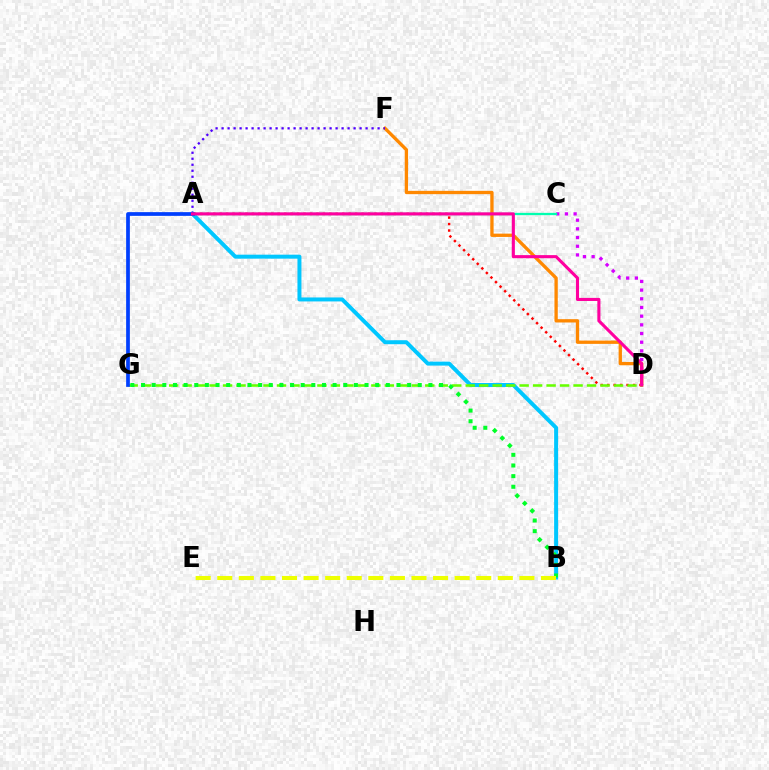{('A', 'D'): [{'color': '#ff0000', 'line_style': 'dotted', 'thickness': 1.75}, {'color': '#ff00a0', 'line_style': 'solid', 'thickness': 2.23}], ('D', 'F'): [{'color': '#ff8800', 'line_style': 'solid', 'thickness': 2.39}], ('A', 'B'): [{'color': '#00c7ff', 'line_style': 'solid', 'thickness': 2.86}], ('C', 'D'): [{'color': '#d600ff', 'line_style': 'dotted', 'thickness': 2.36}], ('D', 'G'): [{'color': '#66ff00', 'line_style': 'dashed', 'thickness': 1.83}], ('A', 'C'): [{'color': '#00ffaf', 'line_style': 'solid', 'thickness': 1.64}], ('A', 'F'): [{'color': '#4f00ff', 'line_style': 'dotted', 'thickness': 1.63}], ('A', 'G'): [{'color': '#003fff', 'line_style': 'solid', 'thickness': 2.69}], ('B', 'G'): [{'color': '#00ff27', 'line_style': 'dotted', 'thickness': 2.89}], ('B', 'E'): [{'color': '#eeff00', 'line_style': 'dashed', 'thickness': 2.93}]}